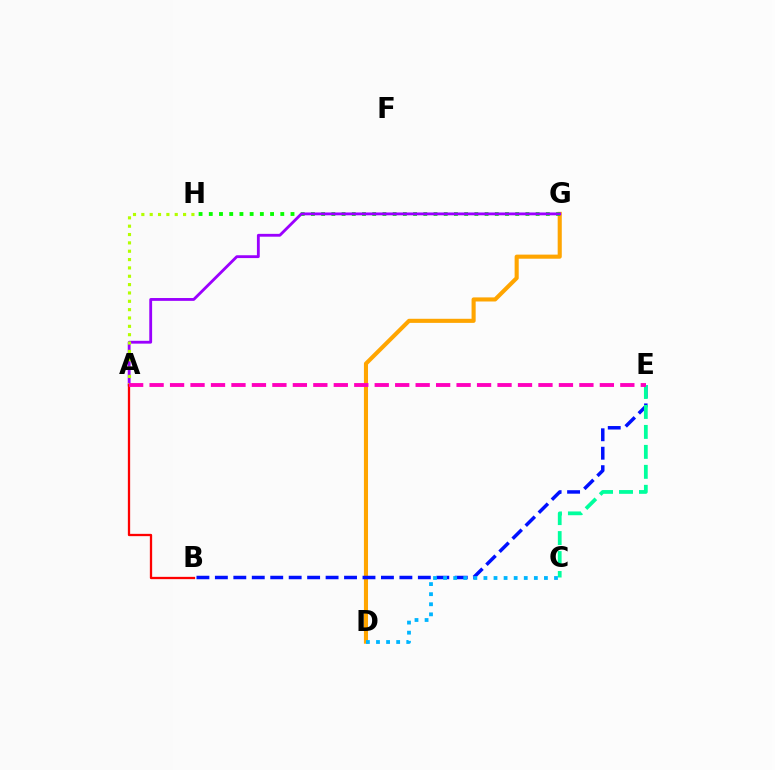{('D', 'G'): [{'color': '#ffa500', 'line_style': 'solid', 'thickness': 2.95}], ('G', 'H'): [{'color': '#08ff00', 'line_style': 'dotted', 'thickness': 2.78}], ('A', 'G'): [{'color': '#9b00ff', 'line_style': 'solid', 'thickness': 2.04}], ('A', 'H'): [{'color': '#b3ff00', 'line_style': 'dotted', 'thickness': 2.27}], ('A', 'B'): [{'color': '#ff0000', 'line_style': 'solid', 'thickness': 1.65}], ('B', 'E'): [{'color': '#0010ff', 'line_style': 'dashed', 'thickness': 2.51}], ('C', 'E'): [{'color': '#00ff9d', 'line_style': 'dashed', 'thickness': 2.71}], ('A', 'E'): [{'color': '#ff00bd', 'line_style': 'dashed', 'thickness': 2.78}], ('C', 'D'): [{'color': '#00b5ff', 'line_style': 'dotted', 'thickness': 2.74}]}